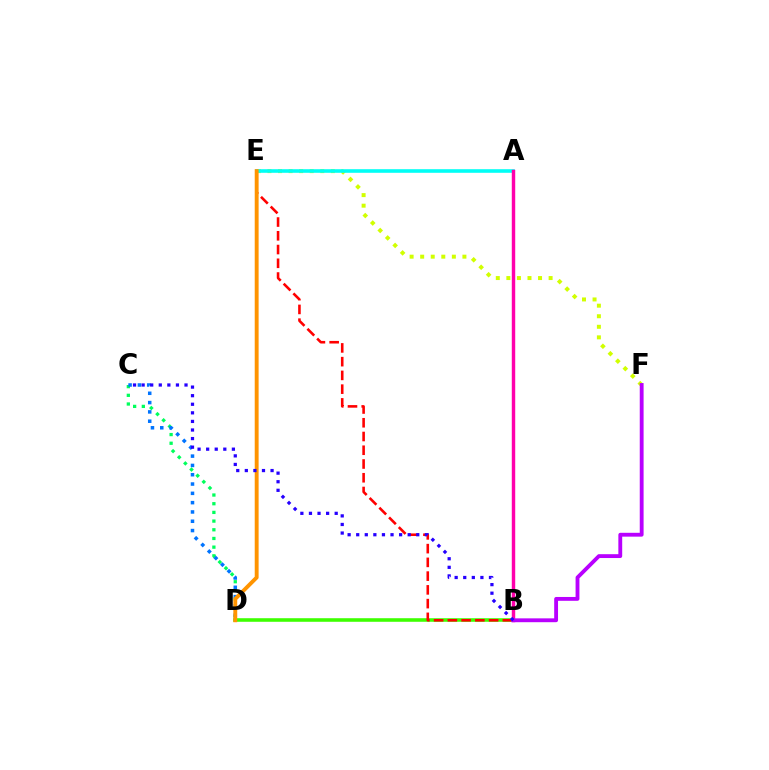{('E', 'F'): [{'color': '#d1ff00', 'line_style': 'dotted', 'thickness': 2.87}], ('C', 'D'): [{'color': '#00ff5c', 'line_style': 'dotted', 'thickness': 2.36}, {'color': '#0074ff', 'line_style': 'dotted', 'thickness': 2.53}], ('B', 'D'): [{'color': '#3dff00', 'line_style': 'solid', 'thickness': 2.57}], ('B', 'E'): [{'color': '#ff0000', 'line_style': 'dashed', 'thickness': 1.87}], ('A', 'E'): [{'color': '#00fff6', 'line_style': 'solid', 'thickness': 2.59}], ('D', 'E'): [{'color': '#ff9400', 'line_style': 'solid', 'thickness': 2.8}], ('A', 'B'): [{'color': '#ff00ac', 'line_style': 'solid', 'thickness': 2.47}], ('B', 'F'): [{'color': '#b900ff', 'line_style': 'solid', 'thickness': 2.77}], ('B', 'C'): [{'color': '#2500ff', 'line_style': 'dotted', 'thickness': 2.33}]}